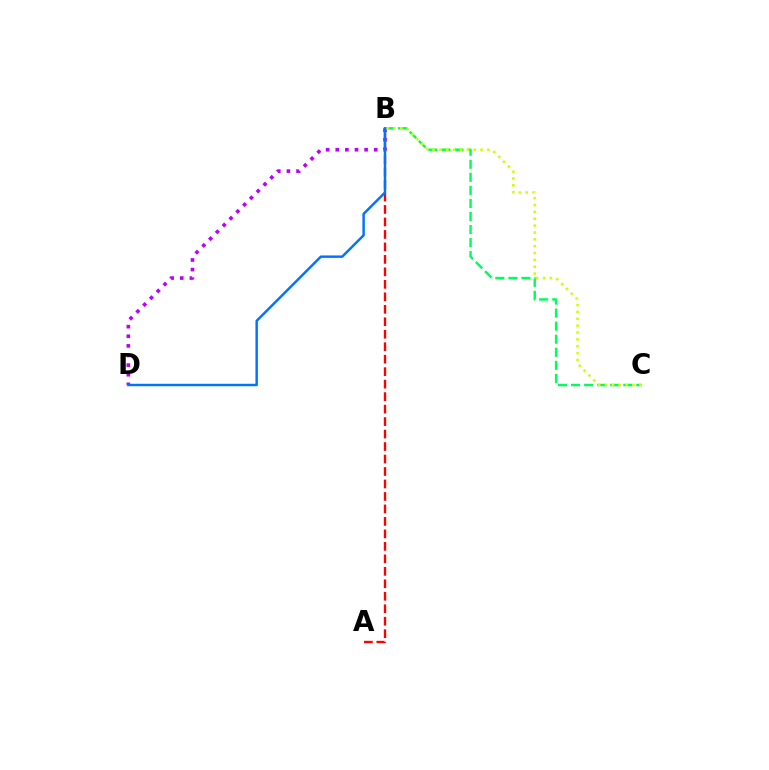{('A', 'B'): [{'color': '#ff0000', 'line_style': 'dashed', 'thickness': 1.7}], ('B', 'D'): [{'color': '#b900ff', 'line_style': 'dotted', 'thickness': 2.61}, {'color': '#0074ff', 'line_style': 'solid', 'thickness': 1.77}], ('B', 'C'): [{'color': '#00ff5c', 'line_style': 'dashed', 'thickness': 1.77}, {'color': '#d1ff00', 'line_style': 'dotted', 'thickness': 1.86}]}